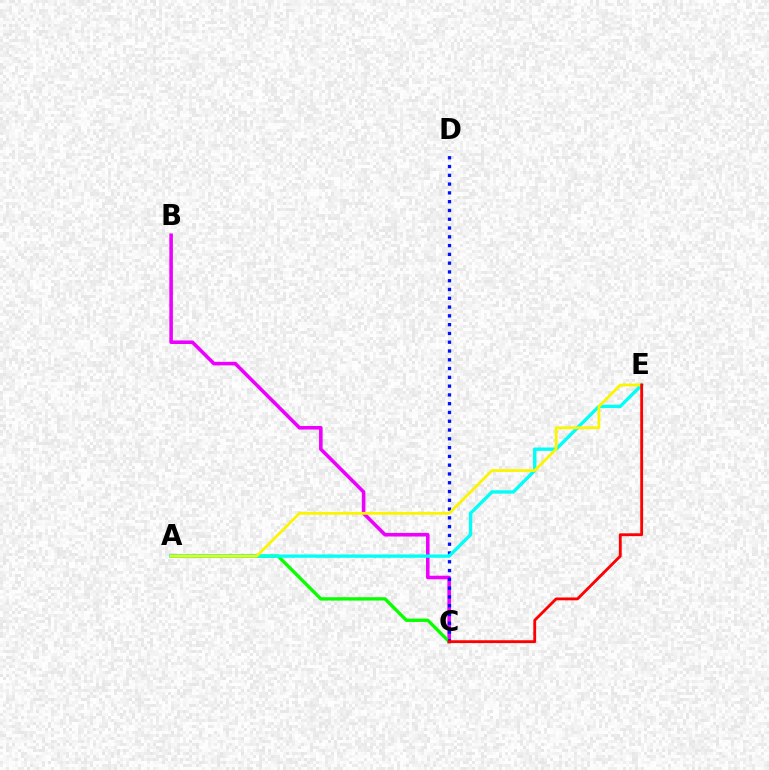{('B', 'C'): [{'color': '#ee00ff', 'line_style': 'solid', 'thickness': 2.58}], ('A', 'C'): [{'color': '#08ff00', 'line_style': 'solid', 'thickness': 2.39}], ('C', 'D'): [{'color': '#0010ff', 'line_style': 'dotted', 'thickness': 2.39}], ('A', 'E'): [{'color': '#00fff6', 'line_style': 'solid', 'thickness': 2.41}, {'color': '#fcf500', 'line_style': 'solid', 'thickness': 1.99}], ('C', 'E'): [{'color': '#ff0000', 'line_style': 'solid', 'thickness': 2.04}]}